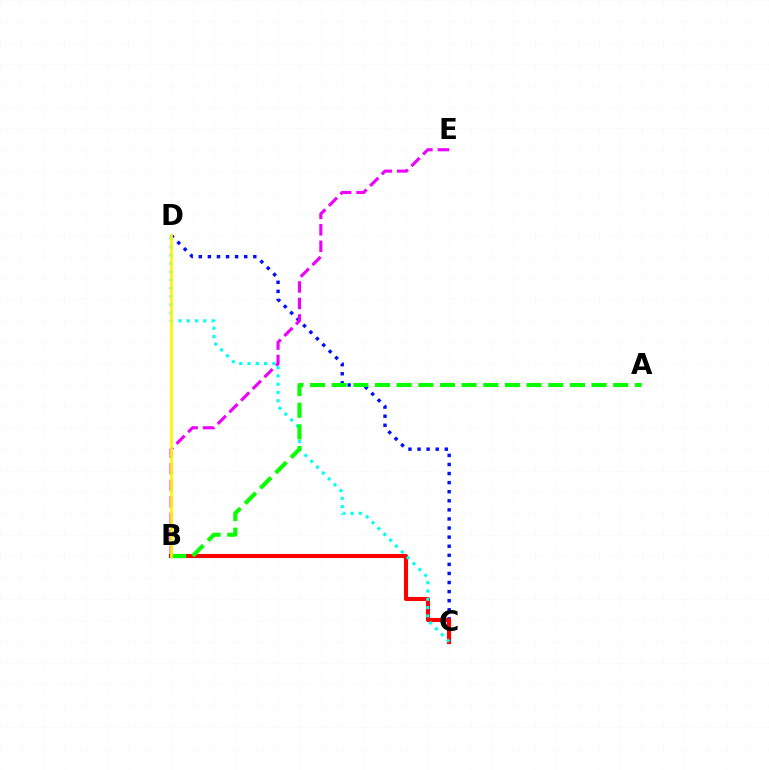{('C', 'D'): [{'color': '#0010ff', 'line_style': 'dotted', 'thickness': 2.47}, {'color': '#00fff6', 'line_style': 'dotted', 'thickness': 2.25}], ('B', 'E'): [{'color': '#ee00ff', 'line_style': 'dashed', 'thickness': 2.24}], ('B', 'C'): [{'color': '#ff0000', 'line_style': 'solid', 'thickness': 2.94}], ('A', 'B'): [{'color': '#08ff00', 'line_style': 'dashed', 'thickness': 2.94}], ('B', 'D'): [{'color': '#fcf500', 'line_style': 'solid', 'thickness': 1.95}]}